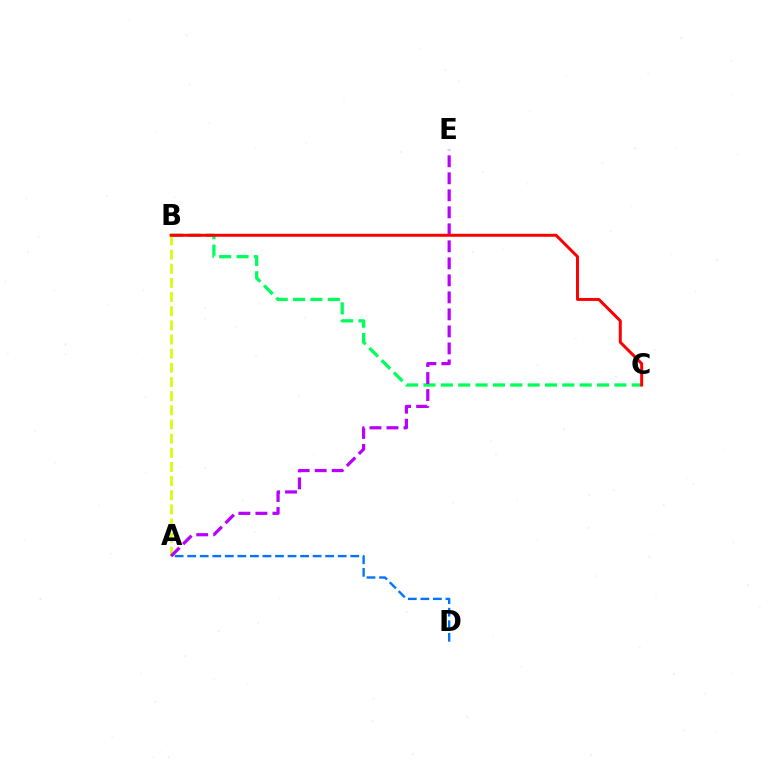{('A', 'D'): [{'color': '#0074ff', 'line_style': 'dashed', 'thickness': 1.7}], ('B', 'C'): [{'color': '#00ff5c', 'line_style': 'dashed', 'thickness': 2.36}, {'color': '#ff0000', 'line_style': 'solid', 'thickness': 2.15}], ('A', 'B'): [{'color': '#d1ff00', 'line_style': 'dashed', 'thickness': 1.92}], ('A', 'E'): [{'color': '#b900ff', 'line_style': 'dashed', 'thickness': 2.31}]}